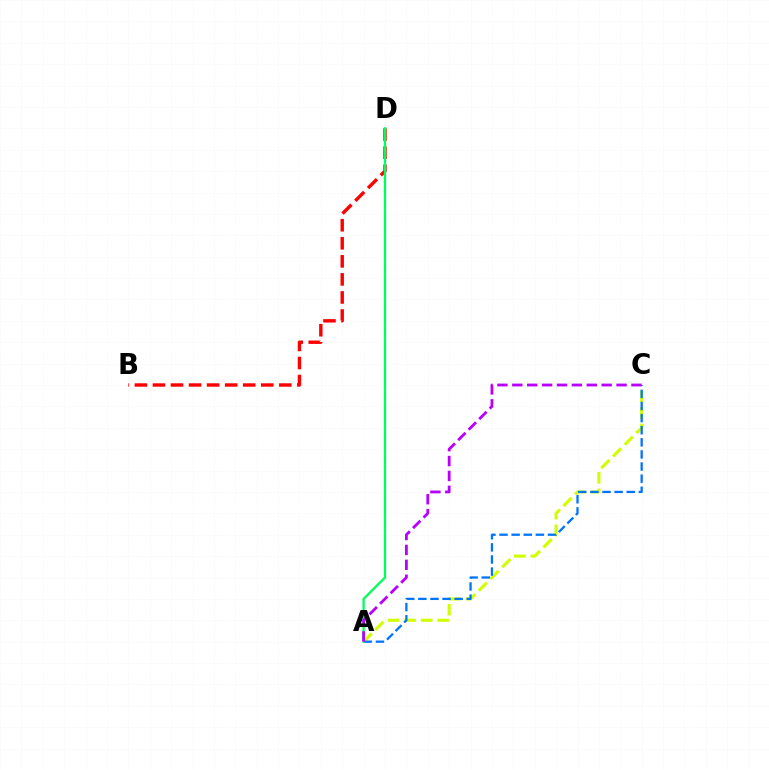{('A', 'C'): [{'color': '#d1ff00', 'line_style': 'dashed', 'thickness': 2.25}, {'color': '#0074ff', 'line_style': 'dashed', 'thickness': 1.65}, {'color': '#b900ff', 'line_style': 'dashed', 'thickness': 2.02}], ('B', 'D'): [{'color': '#ff0000', 'line_style': 'dashed', 'thickness': 2.45}], ('A', 'D'): [{'color': '#00ff5c', 'line_style': 'solid', 'thickness': 1.65}]}